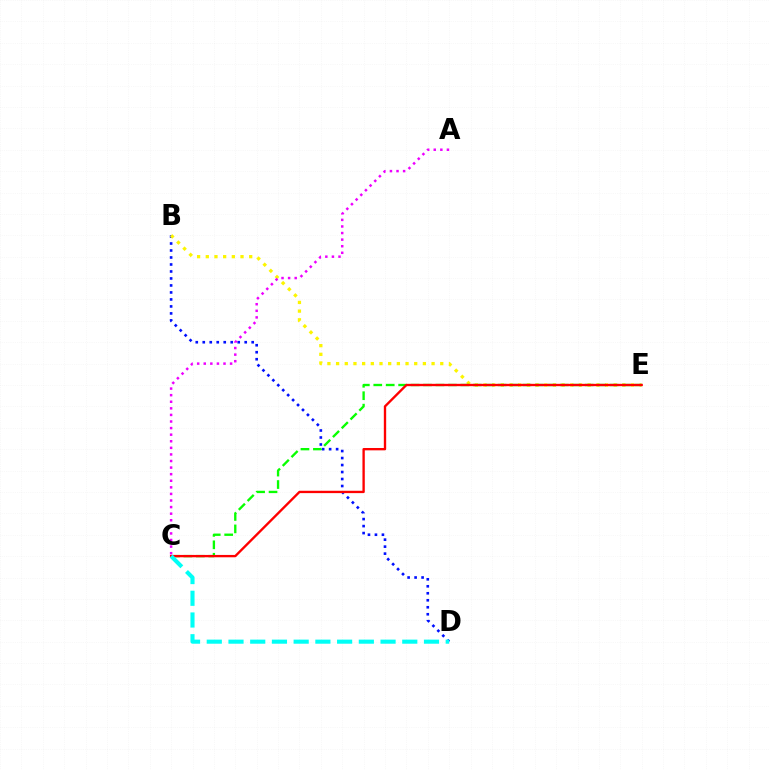{('B', 'D'): [{'color': '#0010ff', 'line_style': 'dotted', 'thickness': 1.9}], ('B', 'E'): [{'color': '#fcf500', 'line_style': 'dotted', 'thickness': 2.36}], ('C', 'E'): [{'color': '#08ff00', 'line_style': 'dashed', 'thickness': 1.69}, {'color': '#ff0000', 'line_style': 'solid', 'thickness': 1.69}], ('C', 'D'): [{'color': '#00fff6', 'line_style': 'dashed', 'thickness': 2.95}], ('A', 'C'): [{'color': '#ee00ff', 'line_style': 'dotted', 'thickness': 1.79}]}